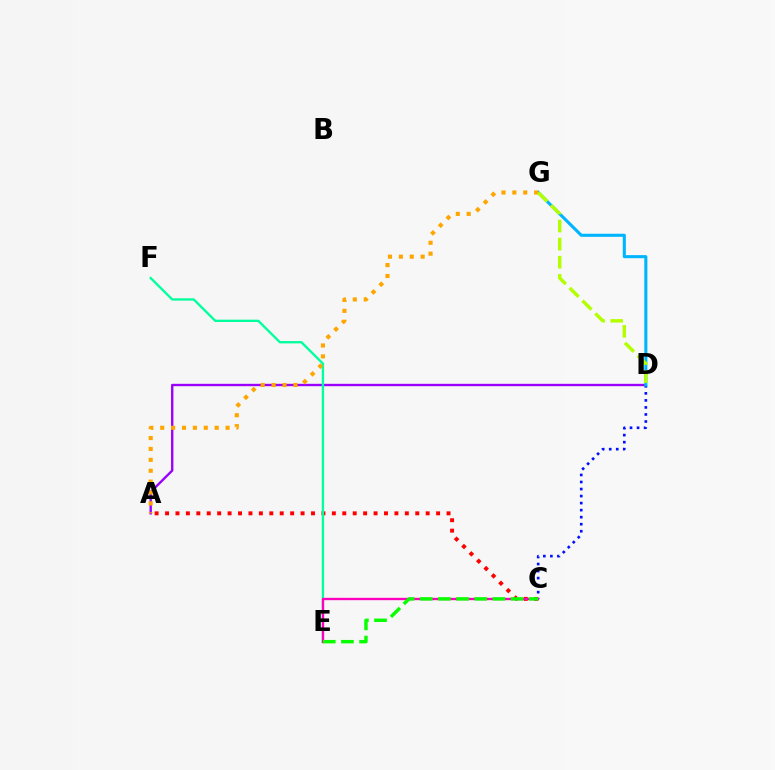{('A', 'C'): [{'color': '#ff0000', 'line_style': 'dotted', 'thickness': 2.83}], ('A', 'D'): [{'color': '#9b00ff', 'line_style': 'solid', 'thickness': 1.71}], ('C', 'D'): [{'color': '#0010ff', 'line_style': 'dotted', 'thickness': 1.91}], ('D', 'G'): [{'color': '#00b5ff', 'line_style': 'solid', 'thickness': 2.22}, {'color': '#b3ff00', 'line_style': 'dashed', 'thickness': 2.46}], ('E', 'F'): [{'color': '#00ff9d', 'line_style': 'solid', 'thickness': 1.69}], ('C', 'E'): [{'color': '#ff00bd', 'line_style': 'solid', 'thickness': 1.69}, {'color': '#08ff00', 'line_style': 'dashed', 'thickness': 2.47}], ('A', 'G'): [{'color': '#ffa500', 'line_style': 'dotted', 'thickness': 2.96}]}